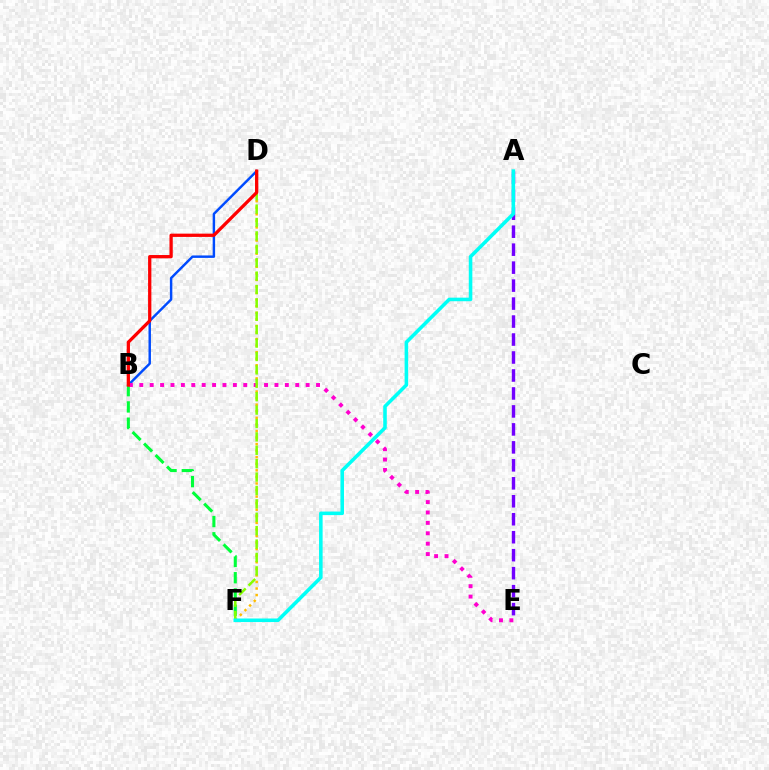{('B', 'D'): [{'color': '#004bff', 'line_style': 'solid', 'thickness': 1.77}, {'color': '#ff0000', 'line_style': 'solid', 'thickness': 2.36}], ('B', 'F'): [{'color': '#00ff39', 'line_style': 'dashed', 'thickness': 2.21}], ('D', 'F'): [{'color': '#ffbd00', 'line_style': 'dotted', 'thickness': 1.78}, {'color': '#84ff00', 'line_style': 'dashed', 'thickness': 1.82}], ('B', 'E'): [{'color': '#ff00cf', 'line_style': 'dotted', 'thickness': 2.82}], ('A', 'E'): [{'color': '#7200ff', 'line_style': 'dashed', 'thickness': 2.44}], ('A', 'F'): [{'color': '#00fff6', 'line_style': 'solid', 'thickness': 2.56}]}